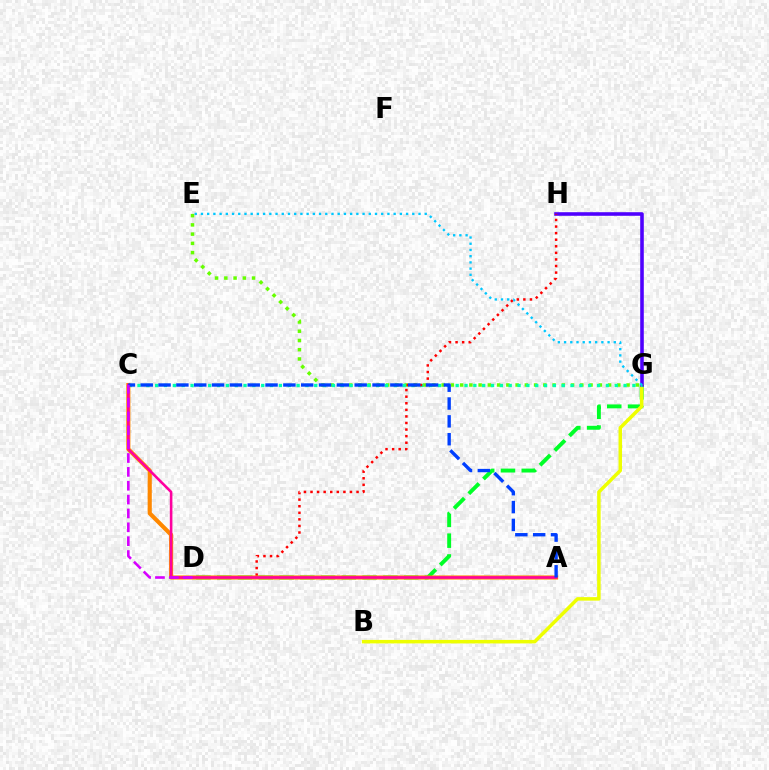{('D', 'G'): [{'color': '#00ff27', 'line_style': 'dashed', 'thickness': 2.82}], ('B', 'G'): [{'color': '#eeff00', 'line_style': 'solid', 'thickness': 2.52}], ('G', 'H'): [{'color': '#4f00ff', 'line_style': 'solid', 'thickness': 2.58}], ('E', 'G'): [{'color': '#66ff00', 'line_style': 'dotted', 'thickness': 2.51}, {'color': '#00c7ff', 'line_style': 'dotted', 'thickness': 1.69}], ('C', 'G'): [{'color': '#00ffaf', 'line_style': 'dotted', 'thickness': 2.4}], ('D', 'H'): [{'color': '#ff0000', 'line_style': 'dotted', 'thickness': 1.79}], ('A', 'C'): [{'color': '#ff8800', 'line_style': 'solid', 'thickness': 2.98}, {'color': '#ff00a0', 'line_style': 'solid', 'thickness': 1.87}, {'color': '#003fff', 'line_style': 'dashed', 'thickness': 2.42}], ('C', 'D'): [{'color': '#d600ff', 'line_style': 'dashed', 'thickness': 1.88}]}